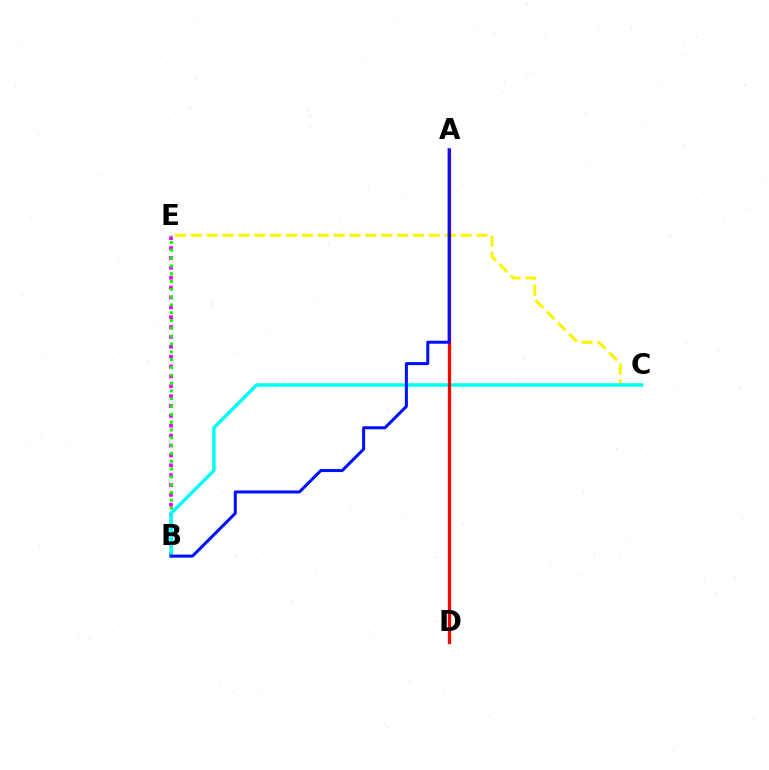{('C', 'E'): [{'color': '#fcf500', 'line_style': 'dashed', 'thickness': 2.16}], ('B', 'E'): [{'color': '#ee00ff', 'line_style': 'dotted', 'thickness': 2.68}, {'color': '#08ff00', 'line_style': 'dotted', 'thickness': 2.12}], ('B', 'C'): [{'color': '#00fff6', 'line_style': 'solid', 'thickness': 2.51}], ('A', 'D'): [{'color': '#ff0000', 'line_style': 'solid', 'thickness': 2.36}], ('A', 'B'): [{'color': '#0010ff', 'line_style': 'solid', 'thickness': 2.17}]}